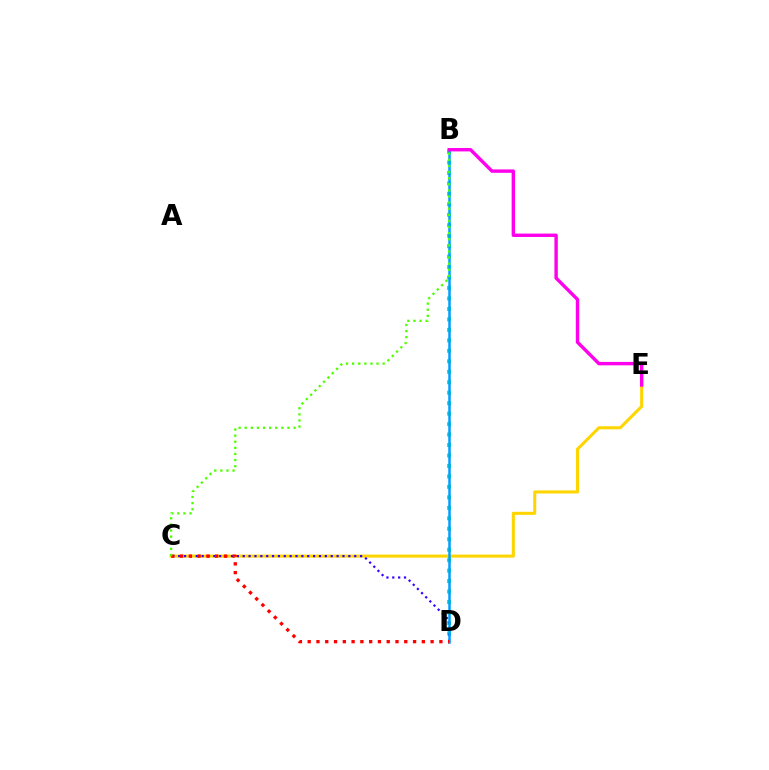{('C', 'E'): [{'color': '#ffd500', 'line_style': 'solid', 'thickness': 2.2}], ('B', 'D'): [{'color': '#00ff86', 'line_style': 'dotted', 'thickness': 2.84}, {'color': '#009eff', 'line_style': 'solid', 'thickness': 1.81}], ('C', 'D'): [{'color': '#3700ff', 'line_style': 'dotted', 'thickness': 1.59}, {'color': '#ff0000', 'line_style': 'dotted', 'thickness': 2.39}], ('B', 'E'): [{'color': '#ff00ed', 'line_style': 'solid', 'thickness': 2.44}], ('B', 'C'): [{'color': '#4fff00', 'line_style': 'dotted', 'thickness': 1.66}]}